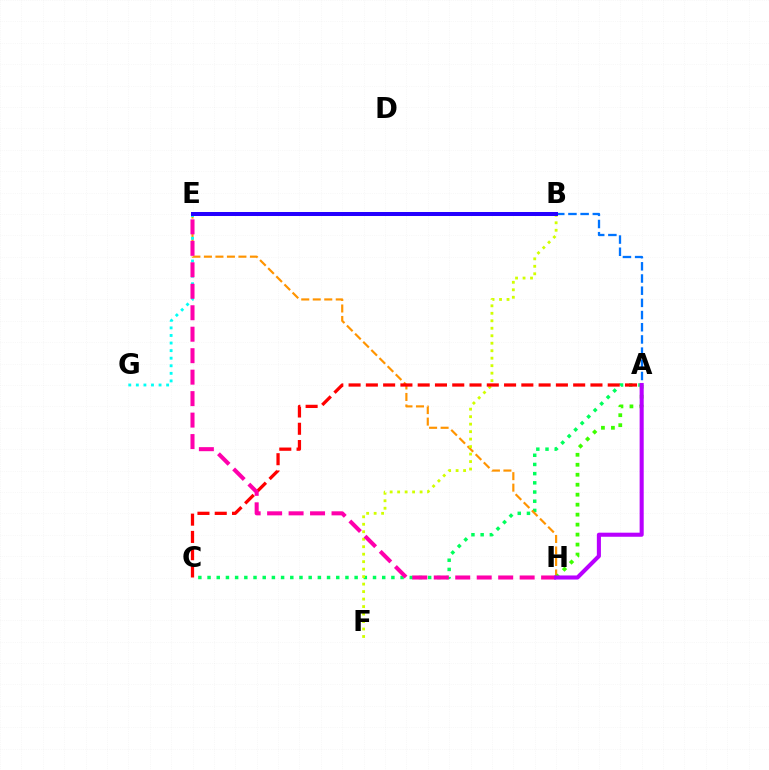{('A', 'C'): [{'color': '#00ff5c', 'line_style': 'dotted', 'thickness': 2.5}, {'color': '#ff0000', 'line_style': 'dashed', 'thickness': 2.35}], ('E', 'H'): [{'color': '#ff9400', 'line_style': 'dashed', 'thickness': 1.56}, {'color': '#ff00ac', 'line_style': 'dashed', 'thickness': 2.92}], ('A', 'B'): [{'color': '#0074ff', 'line_style': 'dashed', 'thickness': 1.66}], ('B', 'F'): [{'color': '#d1ff00', 'line_style': 'dotted', 'thickness': 2.03}], ('E', 'G'): [{'color': '#00fff6', 'line_style': 'dotted', 'thickness': 2.06}], ('A', 'H'): [{'color': '#3dff00', 'line_style': 'dotted', 'thickness': 2.71}, {'color': '#b900ff', 'line_style': 'solid', 'thickness': 2.93}], ('B', 'E'): [{'color': '#2500ff', 'line_style': 'solid', 'thickness': 2.89}]}